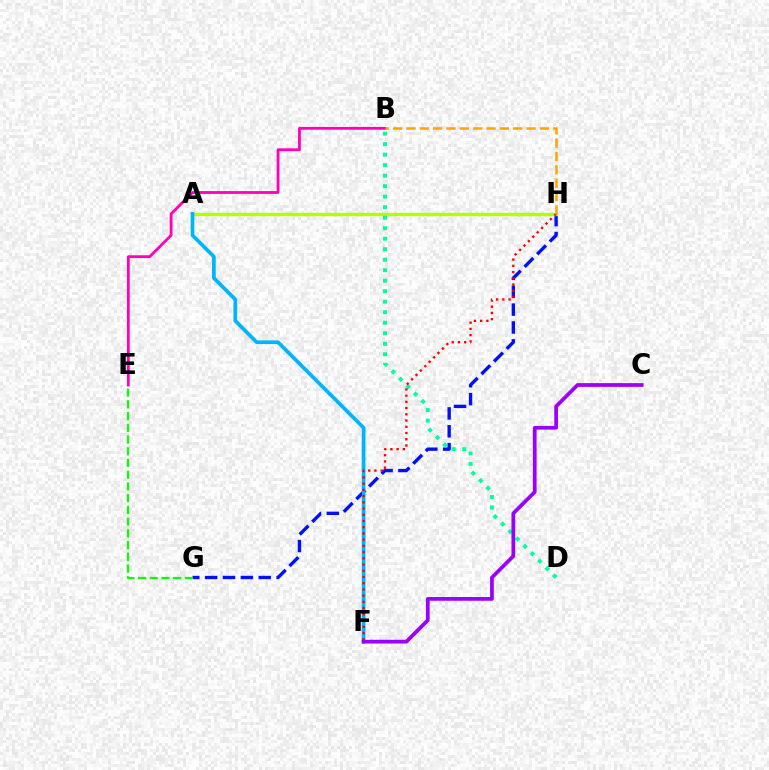{('G', 'H'): [{'color': '#0010ff', 'line_style': 'dashed', 'thickness': 2.43}], ('A', 'H'): [{'color': '#b3ff00', 'line_style': 'solid', 'thickness': 2.44}], ('B', 'D'): [{'color': '#00ff9d', 'line_style': 'dotted', 'thickness': 2.85}], ('E', 'G'): [{'color': '#08ff00', 'line_style': 'dashed', 'thickness': 1.59}], ('A', 'F'): [{'color': '#00b5ff', 'line_style': 'solid', 'thickness': 2.67}], ('F', 'H'): [{'color': '#ff0000', 'line_style': 'dotted', 'thickness': 1.69}], ('B', 'E'): [{'color': '#ff00bd', 'line_style': 'solid', 'thickness': 2.02}], ('C', 'F'): [{'color': '#9b00ff', 'line_style': 'solid', 'thickness': 2.69}], ('B', 'H'): [{'color': '#ffa500', 'line_style': 'dashed', 'thickness': 1.81}]}